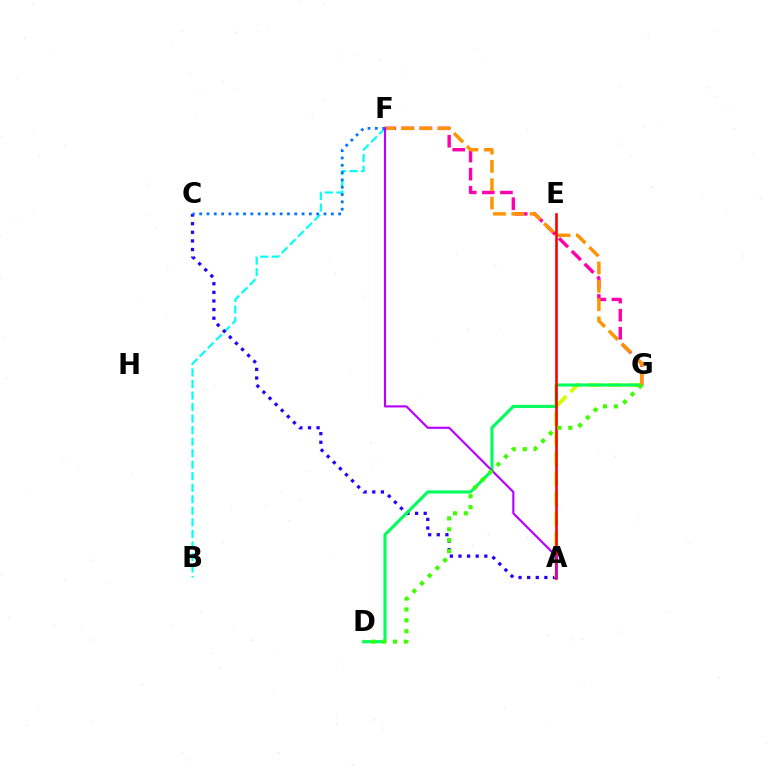{('B', 'F'): [{'color': '#00fff6', 'line_style': 'dashed', 'thickness': 1.57}], ('A', 'C'): [{'color': '#2500ff', 'line_style': 'dotted', 'thickness': 2.34}], ('A', 'G'): [{'color': '#d1ff00', 'line_style': 'dashed', 'thickness': 2.71}], ('D', 'G'): [{'color': '#00ff5c', 'line_style': 'solid', 'thickness': 2.23}, {'color': '#3dff00', 'line_style': 'dotted', 'thickness': 2.96}], ('F', 'G'): [{'color': '#ff00ac', 'line_style': 'dashed', 'thickness': 2.46}, {'color': '#ff9400', 'line_style': 'dashed', 'thickness': 2.49}], ('C', 'F'): [{'color': '#0074ff', 'line_style': 'dotted', 'thickness': 1.99}], ('A', 'E'): [{'color': '#ff0000', 'line_style': 'solid', 'thickness': 1.88}], ('A', 'F'): [{'color': '#b900ff', 'line_style': 'solid', 'thickness': 1.55}]}